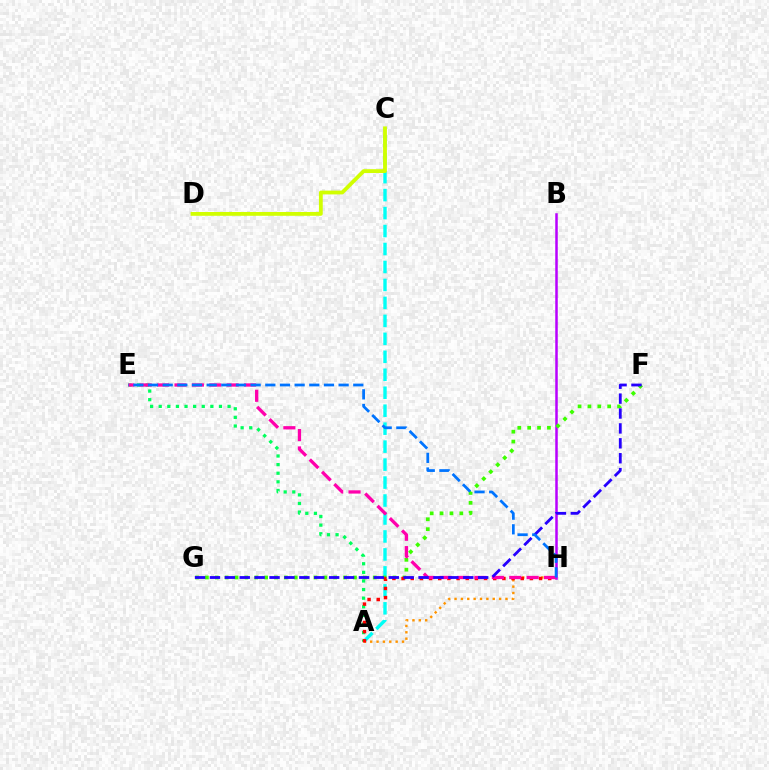{('B', 'H'): [{'color': '#b900ff', 'line_style': 'solid', 'thickness': 1.81}], ('A', 'C'): [{'color': '#00fff6', 'line_style': 'dashed', 'thickness': 2.44}], ('A', 'H'): [{'color': '#ff9400', 'line_style': 'dotted', 'thickness': 1.73}, {'color': '#ff0000', 'line_style': 'dotted', 'thickness': 2.49}], ('C', 'D'): [{'color': '#d1ff00', 'line_style': 'solid', 'thickness': 2.74}], ('A', 'E'): [{'color': '#00ff5c', 'line_style': 'dotted', 'thickness': 2.34}], ('F', 'G'): [{'color': '#3dff00', 'line_style': 'dotted', 'thickness': 2.68}, {'color': '#2500ff', 'line_style': 'dashed', 'thickness': 2.02}], ('E', 'H'): [{'color': '#ff00ac', 'line_style': 'dashed', 'thickness': 2.36}, {'color': '#0074ff', 'line_style': 'dashed', 'thickness': 1.99}]}